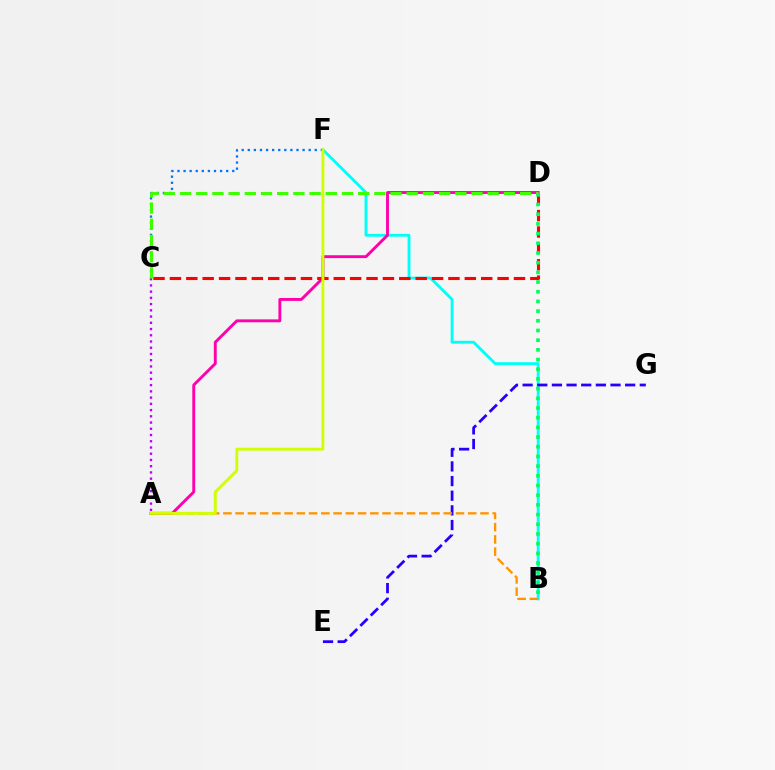{('B', 'F'): [{'color': '#00fff6', 'line_style': 'solid', 'thickness': 2.07}], ('E', 'G'): [{'color': '#2500ff', 'line_style': 'dashed', 'thickness': 1.99}], ('A', 'D'): [{'color': '#ff00ac', 'line_style': 'solid', 'thickness': 2.09}], ('A', 'B'): [{'color': '#ff9400', 'line_style': 'dashed', 'thickness': 1.66}], ('C', 'F'): [{'color': '#0074ff', 'line_style': 'dotted', 'thickness': 1.65}], ('C', 'D'): [{'color': '#ff0000', 'line_style': 'dashed', 'thickness': 2.23}, {'color': '#3dff00', 'line_style': 'dashed', 'thickness': 2.2}], ('A', 'C'): [{'color': '#b900ff', 'line_style': 'dotted', 'thickness': 1.69}], ('A', 'F'): [{'color': '#d1ff00', 'line_style': 'solid', 'thickness': 2.08}], ('B', 'D'): [{'color': '#00ff5c', 'line_style': 'dotted', 'thickness': 2.63}]}